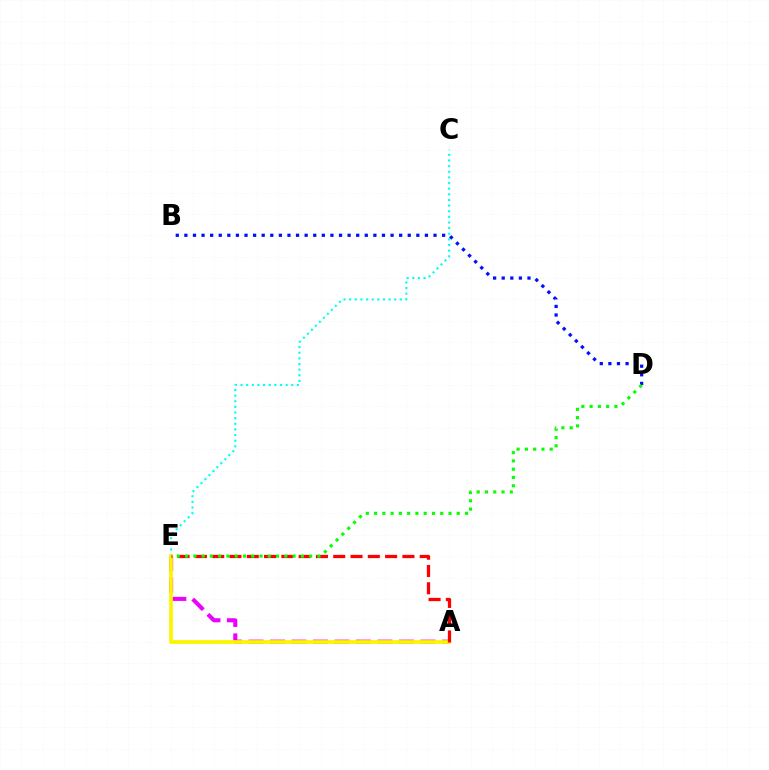{('A', 'E'): [{'color': '#ee00ff', 'line_style': 'dashed', 'thickness': 2.92}, {'color': '#fcf500', 'line_style': 'solid', 'thickness': 2.69}, {'color': '#ff0000', 'line_style': 'dashed', 'thickness': 2.35}], ('C', 'E'): [{'color': '#00fff6', 'line_style': 'dotted', 'thickness': 1.53}], ('B', 'D'): [{'color': '#0010ff', 'line_style': 'dotted', 'thickness': 2.33}], ('D', 'E'): [{'color': '#08ff00', 'line_style': 'dotted', 'thickness': 2.25}]}